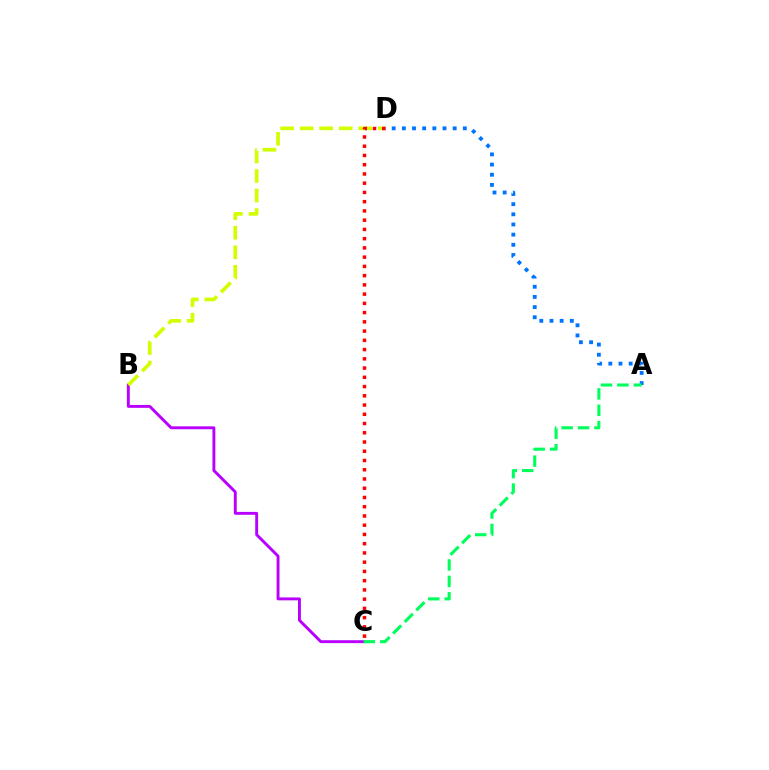{('B', 'C'): [{'color': '#b900ff', 'line_style': 'solid', 'thickness': 2.09}], ('A', 'D'): [{'color': '#0074ff', 'line_style': 'dotted', 'thickness': 2.76}], ('B', 'D'): [{'color': '#d1ff00', 'line_style': 'dashed', 'thickness': 2.65}], ('C', 'D'): [{'color': '#ff0000', 'line_style': 'dotted', 'thickness': 2.51}], ('A', 'C'): [{'color': '#00ff5c', 'line_style': 'dashed', 'thickness': 2.23}]}